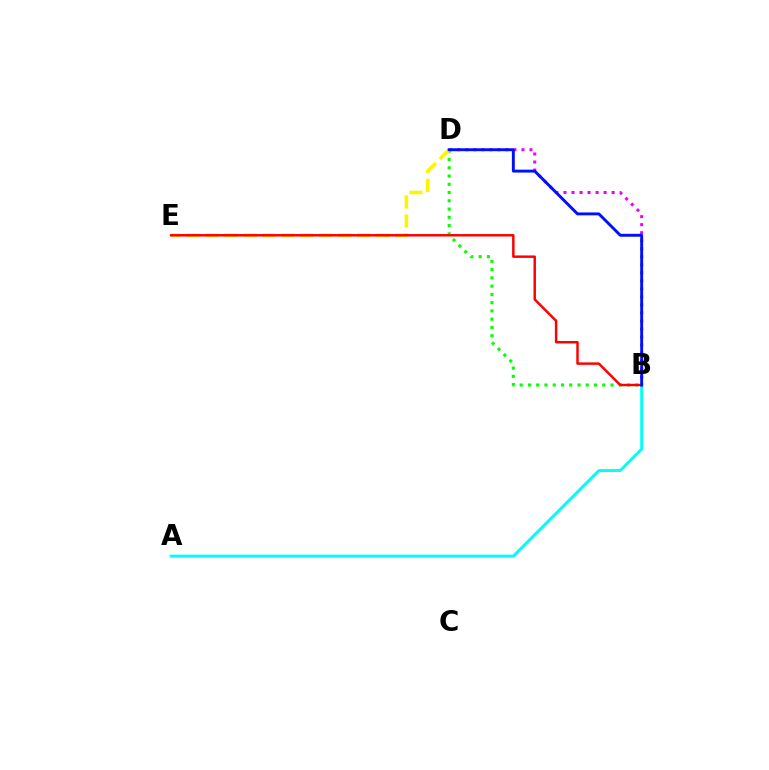{('B', 'D'): [{'color': '#08ff00', 'line_style': 'dotted', 'thickness': 2.24}, {'color': '#ee00ff', 'line_style': 'dotted', 'thickness': 2.18}, {'color': '#0010ff', 'line_style': 'solid', 'thickness': 2.1}], ('A', 'B'): [{'color': '#00fff6', 'line_style': 'solid', 'thickness': 2.1}], ('D', 'E'): [{'color': '#fcf500', 'line_style': 'dashed', 'thickness': 2.58}], ('B', 'E'): [{'color': '#ff0000', 'line_style': 'solid', 'thickness': 1.77}]}